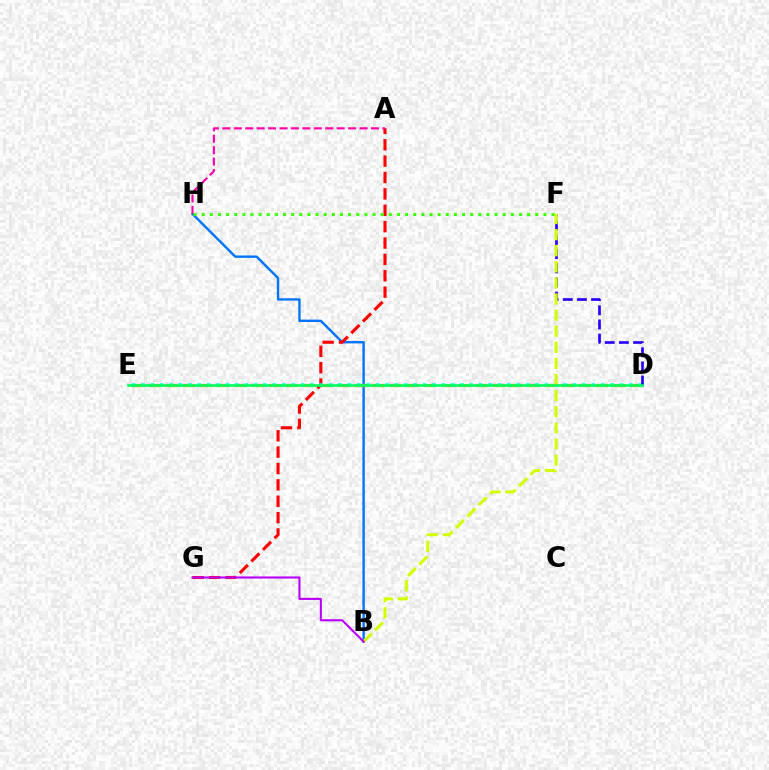{('B', 'H'): [{'color': '#0074ff', 'line_style': 'solid', 'thickness': 1.72}], ('D', 'E'): [{'color': '#ff9400', 'line_style': 'dashed', 'thickness': 2.34}, {'color': '#00fff6', 'line_style': 'dotted', 'thickness': 2.55}, {'color': '#00ff5c', 'line_style': 'solid', 'thickness': 1.86}], ('A', 'G'): [{'color': '#ff0000', 'line_style': 'dashed', 'thickness': 2.23}], ('A', 'H'): [{'color': '#ff00ac', 'line_style': 'dashed', 'thickness': 1.55}], ('F', 'H'): [{'color': '#3dff00', 'line_style': 'dotted', 'thickness': 2.21}], ('D', 'F'): [{'color': '#2500ff', 'line_style': 'dashed', 'thickness': 1.92}], ('B', 'F'): [{'color': '#d1ff00', 'line_style': 'dashed', 'thickness': 2.19}], ('B', 'G'): [{'color': '#b900ff', 'line_style': 'solid', 'thickness': 1.51}]}